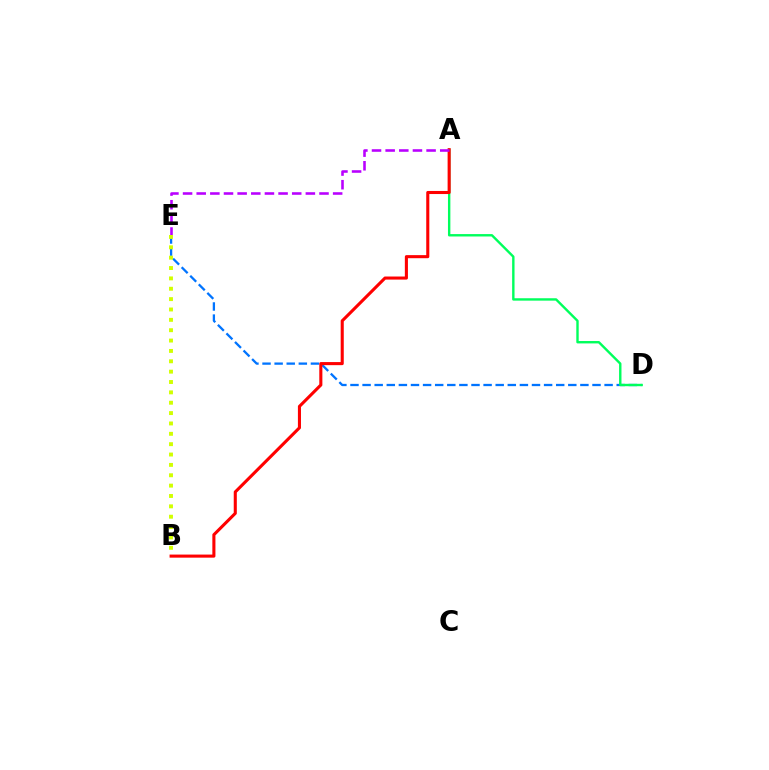{('D', 'E'): [{'color': '#0074ff', 'line_style': 'dashed', 'thickness': 1.64}], ('A', 'D'): [{'color': '#00ff5c', 'line_style': 'solid', 'thickness': 1.73}], ('A', 'B'): [{'color': '#ff0000', 'line_style': 'solid', 'thickness': 2.22}], ('A', 'E'): [{'color': '#b900ff', 'line_style': 'dashed', 'thickness': 1.85}], ('B', 'E'): [{'color': '#d1ff00', 'line_style': 'dotted', 'thickness': 2.82}]}